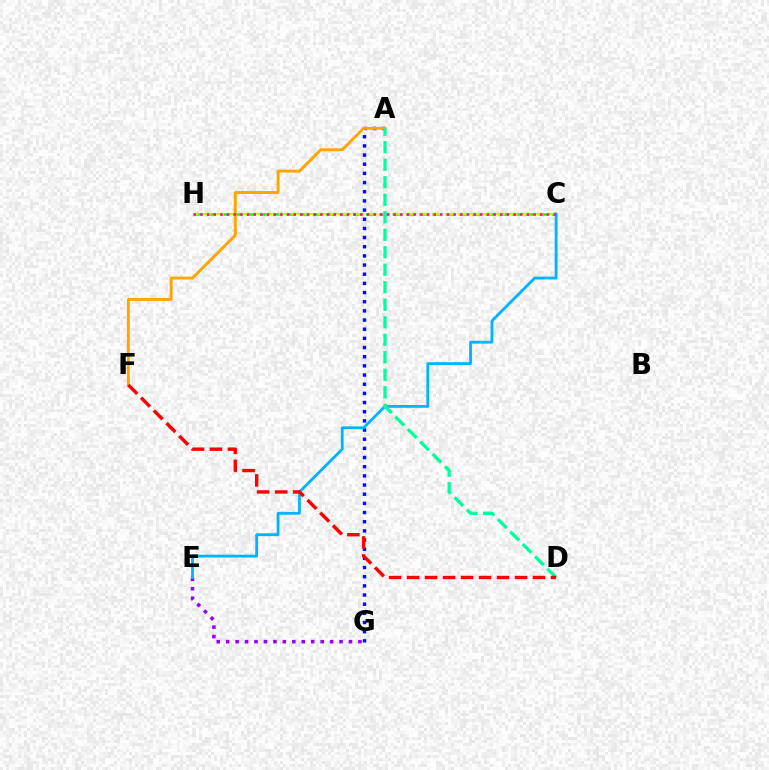{('C', 'H'): [{'color': '#08ff00', 'line_style': 'dashed', 'thickness': 1.8}, {'color': '#b3ff00', 'line_style': 'dashed', 'thickness': 1.74}, {'color': '#ff00bd', 'line_style': 'dotted', 'thickness': 1.81}], ('E', 'G'): [{'color': '#9b00ff', 'line_style': 'dotted', 'thickness': 2.57}], ('A', 'G'): [{'color': '#0010ff', 'line_style': 'dotted', 'thickness': 2.49}], ('A', 'F'): [{'color': '#ffa500', 'line_style': 'solid', 'thickness': 2.08}], ('C', 'E'): [{'color': '#00b5ff', 'line_style': 'solid', 'thickness': 2.03}], ('A', 'D'): [{'color': '#00ff9d', 'line_style': 'dashed', 'thickness': 2.38}], ('D', 'F'): [{'color': '#ff0000', 'line_style': 'dashed', 'thickness': 2.44}]}